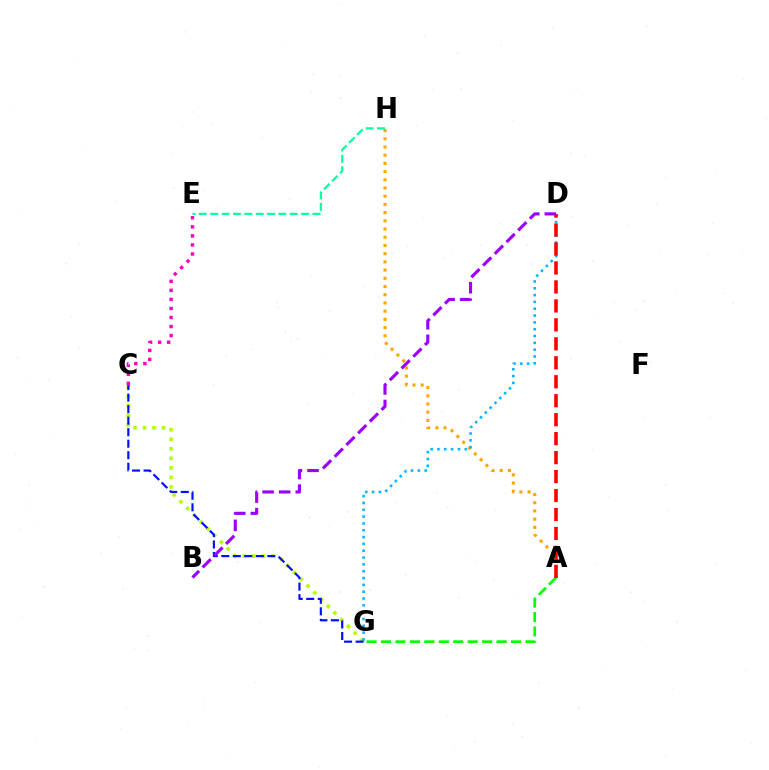{('C', 'G'): [{'color': '#b3ff00', 'line_style': 'dotted', 'thickness': 2.59}, {'color': '#0010ff', 'line_style': 'dashed', 'thickness': 1.56}], ('A', 'H'): [{'color': '#ffa500', 'line_style': 'dotted', 'thickness': 2.23}], ('D', 'G'): [{'color': '#00b5ff', 'line_style': 'dotted', 'thickness': 1.86}], ('A', 'G'): [{'color': '#08ff00', 'line_style': 'dashed', 'thickness': 1.96}], ('A', 'D'): [{'color': '#ff0000', 'line_style': 'dashed', 'thickness': 2.58}], ('E', 'H'): [{'color': '#00ff9d', 'line_style': 'dashed', 'thickness': 1.54}], ('C', 'E'): [{'color': '#ff00bd', 'line_style': 'dotted', 'thickness': 2.46}], ('B', 'D'): [{'color': '#9b00ff', 'line_style': 'dashed', 'thickness': 2.25}]}